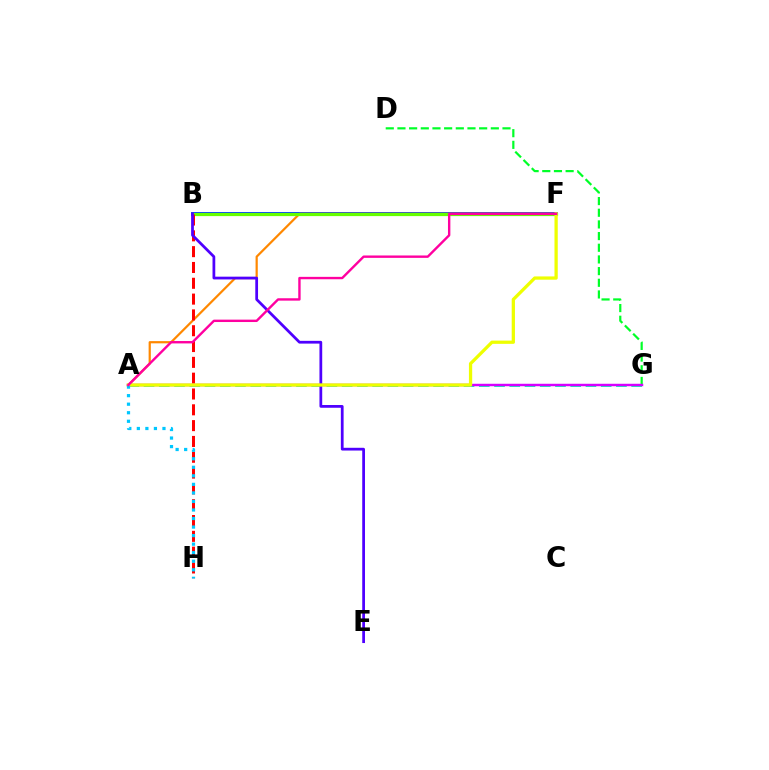{('D', 'G'): [{'color': '#00ff27', 'line_style': 'dashed', 'thickness': 1.59}], ('A', 'G'): [{'color': '#00ffaf', 'line_style': 'dashed', 'thickness': 2.07}, {'color': '#d600ff', 'line_style': 'solid', 'thickness': 1.77}], ('B', 'F'): [{'color': '#003fff', 'line_style': 'solid', 'thickness': 2.82}, {'color': '#66ff00', 'line_style': 'solid', 'thickness': 2.31}], ('A', 'F'): [{'color': '#ff8800', 'line_style': 'solid', 'thickness': 1.59}, {'color': '#eeff00', 'line_style': 'solid', 'thickness': 2.35}, {'color': '#ff00a0', 'line_style': 'solid', 'thickness': 1.72}], ('B', 'H'): [{'color': '#ff0000', 'line_style': 'dashed', 'thickness': 2.15}], ('B', 'E'): [{'color': '#4f00ff', 'line_style': 'solid', 'thickness': 1.98}], ('A', 'H'): [{'color': '#00c7ff', 'line_style': 'dotted', 'thickness': 2.32}]}